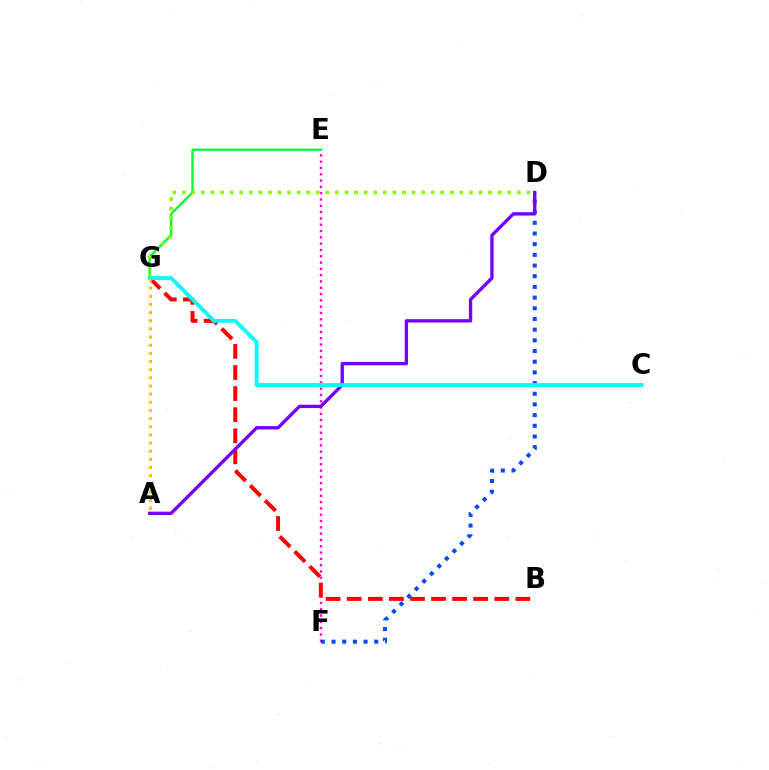{('E', 'F'): [{'color': '#ff00cf', 'line_style': 'dotted', 'thickness': 1.71}], ('D', 'F'): [{'color': '#004bff', 'line_style': 'dotted', 'thickness': 2.9}], ('E', 'G'): [{'color': '#00ff39', 'line_style': 'solid', 'thickness': 1.7}], ('D', 'G'): [{'color': '#84ff00', 'line_style': 'dotted', 'thickness': 2.6}], ('B', 'G'): [{'color': '#ff0000', 'line_style': 'dashed', 'thickness': 2.86}], ('A', 'D'): [{'color': '#7200ff', 'line_style': 'solid', 'thickness': 2.41}], ('C', 'G'): [{'color': '#00fff6', 'line_style': 'solid', 'thickness': 2.75}], ('A', 'G'): [{'color': '#ffbd00', 'line_style': 'dotted', 'thickness': 2.21}]}